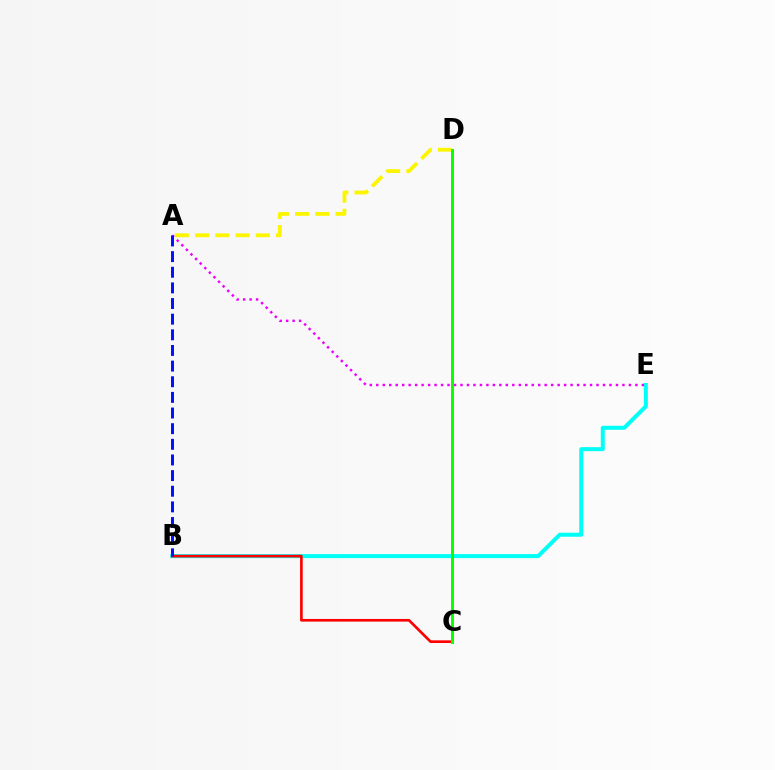{('B', 'E'): [{'color': '#00fff6', 'line_style': 'solid', 'thickness': 2.88}], ('A', 'E'): [{'color': '#ee00ff', 'line_style': 'dotted', 'thickness': 1.76}], ('B', 'C'): [{'color': '#ff0000', 'line_style': 'solid', 'thickness': 1.91}], ('A', 'D'): [{'color': '#fcf500', 'line_style': 'dashed', 'thickness': 2.75}], ('C', 'D'): [{'color': '#08ff00', 'line_style': 'solid', 'thickness': 2.13}], ('A', 'B'): [{'color': '#0010ff', 'line_style': 'dashed', 'thickness': 2.12}]}